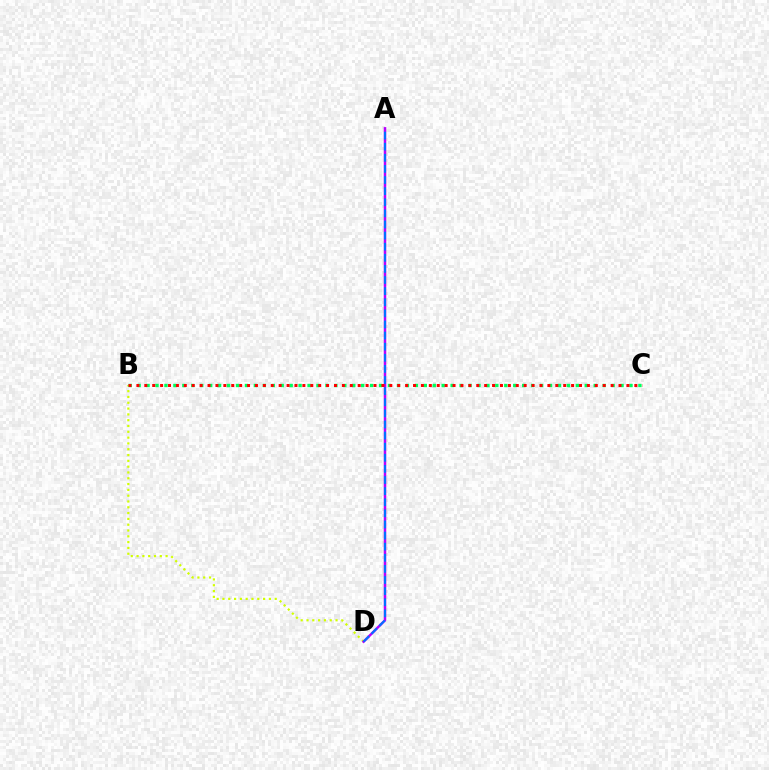{('B', 'D'): [{'color': '#d1ff00', 'line_style': 'dotted', 'thickness': 1.58}], ('A', 'D'): [{'color': '#b900ff', 'line_style': 'solid', 'thickness': 1.79}, {'color': '#0074ff', 'line_style': 'dashed', 'thickness': 1.51}], ('B', 'C'): [{'color': '#00ff5c', 'line_style': 'dotted', 'thickness': 2.43}, {'color': '#ff0000', 'line_style': 'dotted', 'thickness': 2.15}]}